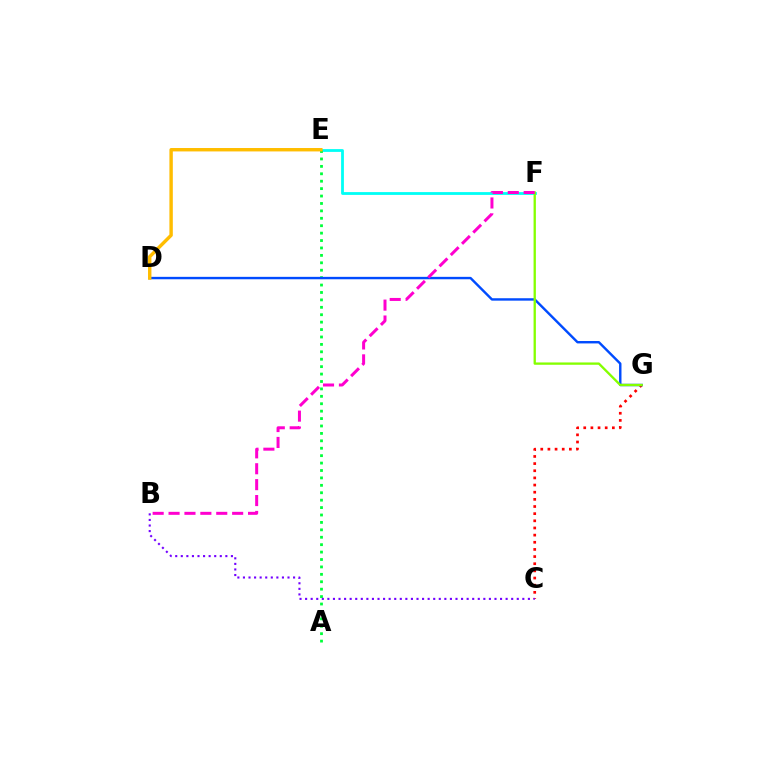{('E', 'F'): [{'color': '#00fff6', 'line_style': 'solid', 'thickness': 2.01}], ('A', 'E'): [{'color': '#00ff39', 'line_style': 'dotted', 'thickness': 2.02}], ('C', 'G'): [{'color': '#ff0000', 'line_style': 'dotted', 'thickness': 1.94}], ('B', 'C'): [{'color': '#7200ff', 'line_style': 'dotted', 'thickness': 1.51}], ('D', 'G'): [{'color': '#004bff', 'line_style': 'solid', 'thickness': 1.74}], ('F', 'G'): [{'color': '#84ff00', 'line_style': 'solid', 'thickness': 1.67}], ('D', 'E'): [{'color': '#ffbd00', 'line_style': 'solid', 'thickness': 2.46}], ('B', 'F'): [{'color': '#ff00cf', 'line_style': 'dashed', 'thickness': 2.16}]}